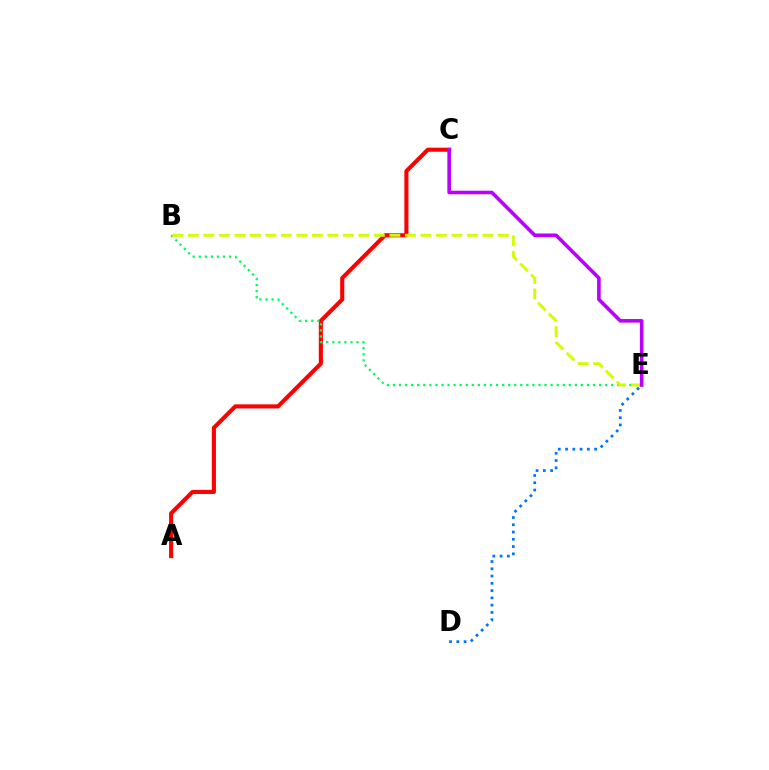{('A', 'C'): [{'color': '#ff0000', 'line_style': 'solid', 'thickness': 2.94}], ('D', 'E'): [{'color': '#0074ff', 'line_style': 'dotted', 'thickness': 1.97}], ('B', 'E'): [{'color': '#00ff5c', 'line_style': 'dotted', 'thickness': 1.65}, {'color': '#d1ff00', 'line_style': 'dashed', 'thickness': 2.11}], ('C', 'E'): [{'color': '#b900ff', 'line_style': 'solid', 'thickness': 2.59}]}